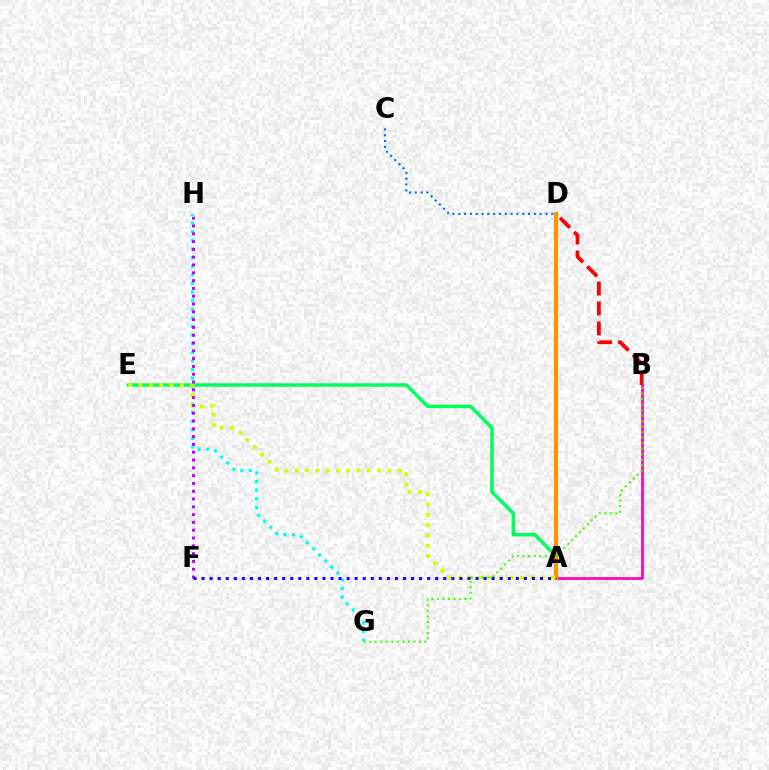{('B', 'D'): [{'color': '#ff0000', 'line_style': 'dashed', 'thickness': 2.71}], ('A', 'B'): [{'color': '#ff00ac', 'line_style': 'solid', 'thickness': 1.92}], ('A', 'E'): [{'color': '#00ff5c', 'line_style': 'solid', 'thickness': 2.52}, {'color': '#d1ff00', 'line_style': 'dotted', 'thickness': 2.8}], ('G', 'H'): [{'color': '#00fff6', 'line_style': 'dotted', 'thickness': 2.34}], ('A', 'D'): [{'color': '#ff9400', 'line_style': 'solid', 'thickness': 2.98}], ('F', 'H'): [{'color': '#b900ff', 'line_style': 'dotted', 'thickness': 2.12}], ('C', 'D'): [{'color': '#0074ff', 'line_style': 'dotted', 'thickness': 1.58}], ('B', 'G'): [{'color': '#3dff00', 'line_style': 'dotted', 'thickness': 1.5}], ('A', 'F'): [{'color': '#2500ff', 'line_style': 'dotted', 'thickness': 2.19}]}